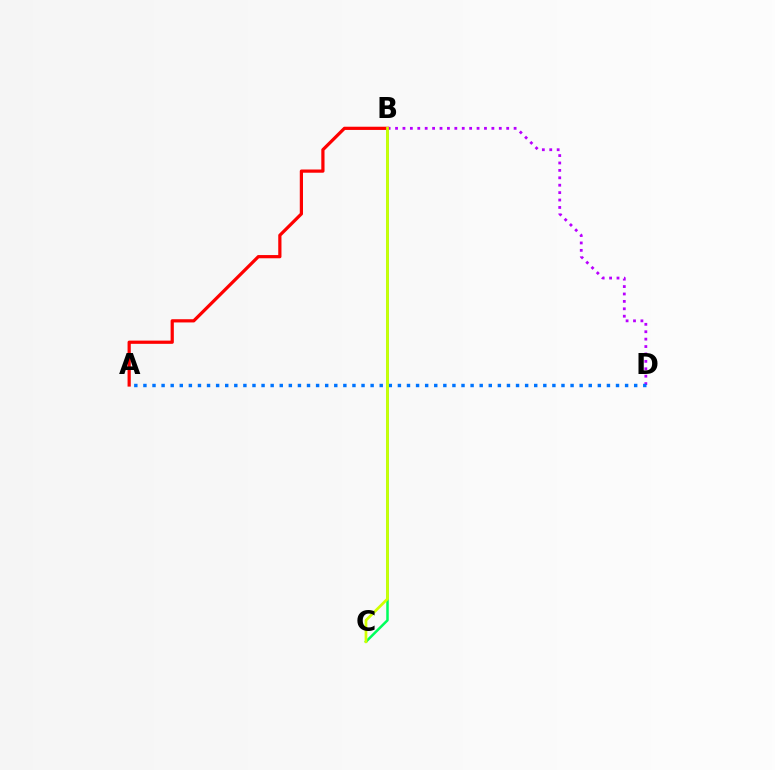{('B', 'D'): [{'color': '#b900ff', 'line_style': 'dotted', 'thickness': 2.01}], ('A', 'D'): [{'color': '#0074ff', 'line_style': 'dotted', 'thickness': 2.47}], ('B', 'C'): [{'color': '#00ff5c', 'line_style': 'solid', 'thickness': 1.81}, {'color': '#d1ff00', 'line_style': 'solid', 'thickness': 1.95}], ('A', 'B'): [{'color': '#ff0000', 'line_style': 'solid', 'thickness': 2.32}]}